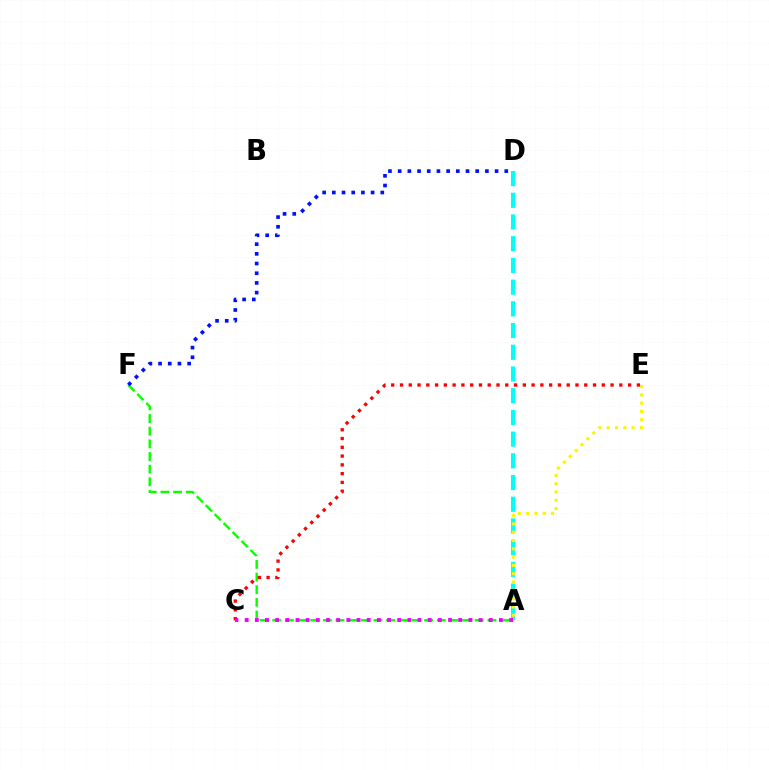{('A', 'D'): [{'color': '#00fff6', 'line_style': 'dashed', 'thickness': 2.95}], ('A', 'F'): [{'color': '#08ff00', 'line_style': 'dashed', 'thickness': 1.72}], ('A', 'E'): [{'color': '#fcf500', 'line_style': 'dotted', 'thickness': 2.25}], ('C', 'E'): [{'color': '#ff0000', 'line_style': 'dotted', 'thickness': 2.38}], ('D', 'F'): [{'color': '#0010ff', 'line_style': 'dotted', 'thickness': 2.63}], ('A', 'C'): [{'color': '#ee00ff', 'line_style': 'dotted', 'thickness': 2.76}]}